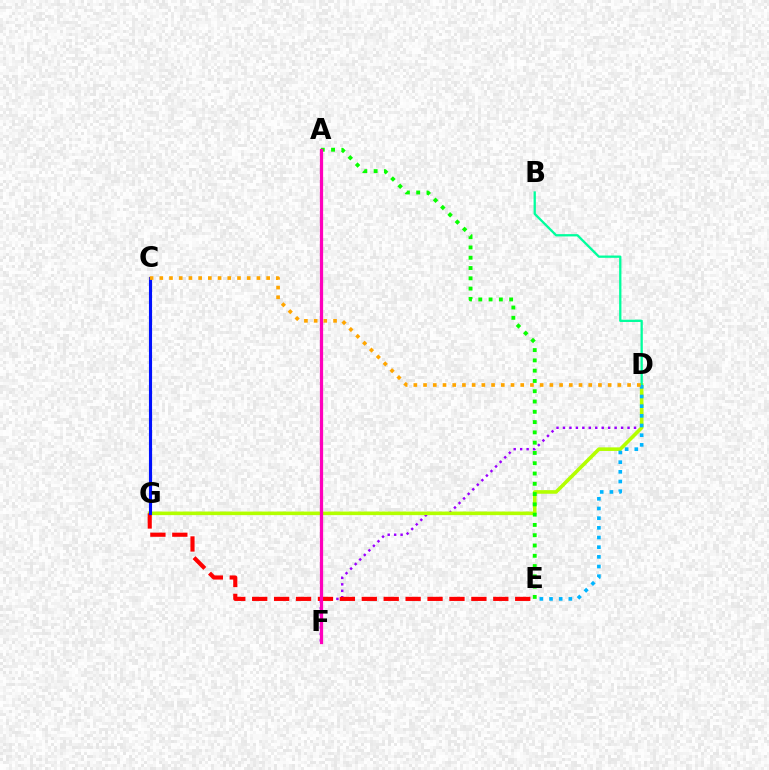{('D', 'F'): [{'color': '#9b00ff', 'line_style': 'dotted', 'thickness': 1.75}], ('D', 'G'): [{'color': '#b3ff00', 'line_style': 'solid', 'thickness': 2.59}], ('E', 'G'): [{'color': '#ff0000', 'line_style': 'dashed', 'thickness': 2.98}], ('A', 'E'): [{'color': '#08ff00', 'line_style': 'dotted', 'thickness': 2.79}], ('C', 'G'): [{'color': '#0010ff', 'line_style': 'solid', 'thickness': 2.25}], ('A', 'F'): [{'color': '#ff00bd', 'line_style': 'solid', 'thickness': 2.33}], ('B', 'D'): [{'color': '#00ff9d', 'line_style': 'solid', 'thickness': 1.65}], ('D', 'E'): [{'color': '#00b5ff', 'line_style': 'dotted', 'thickness': 2.63}], ('C', 'D'): [{'color': '#ffa500', 'line_style': 'dotted', 'thickness': 2.64}]}